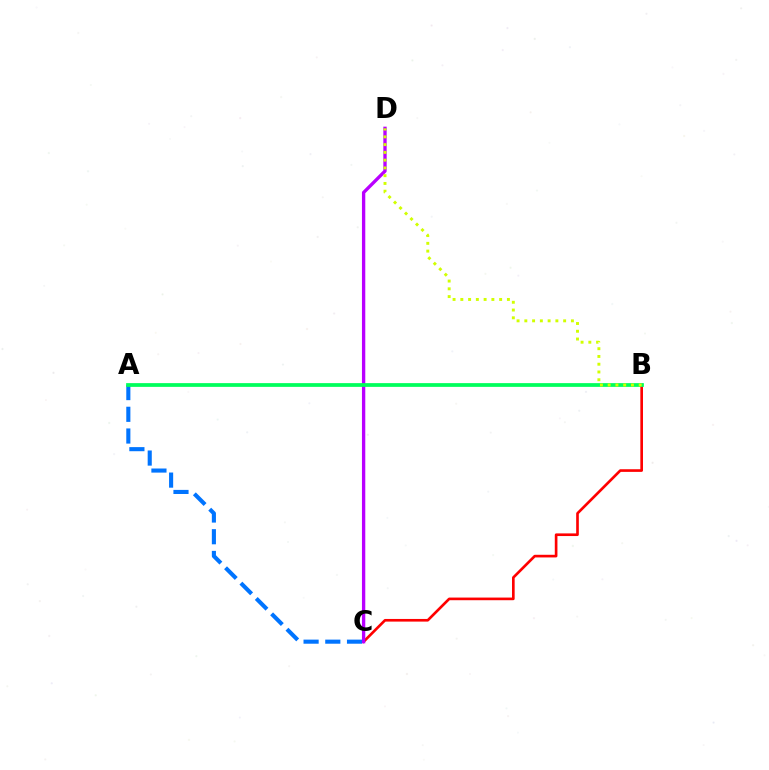{('B', 'C'): [{'color': '#ff0000', 'line_style': 'solid', 'thickness': 1.91}], ('A', 'C'): [{'color': '#0074ff', 'line_style': 'dashed', 'thickness': 2.95}], ('C', 'D'): [{'color': '#b900ff', 'line_style': 'solid', 'thickness': 2.4}], ('A', 'B'): [{'color': '#00ff5c', 'line_style': 'solid', 'thickness': 2.69}], ('B', 'D'): [{'color': '#d1ff00', 'line_style': 'dotted', 'thickness': 2.11}]}